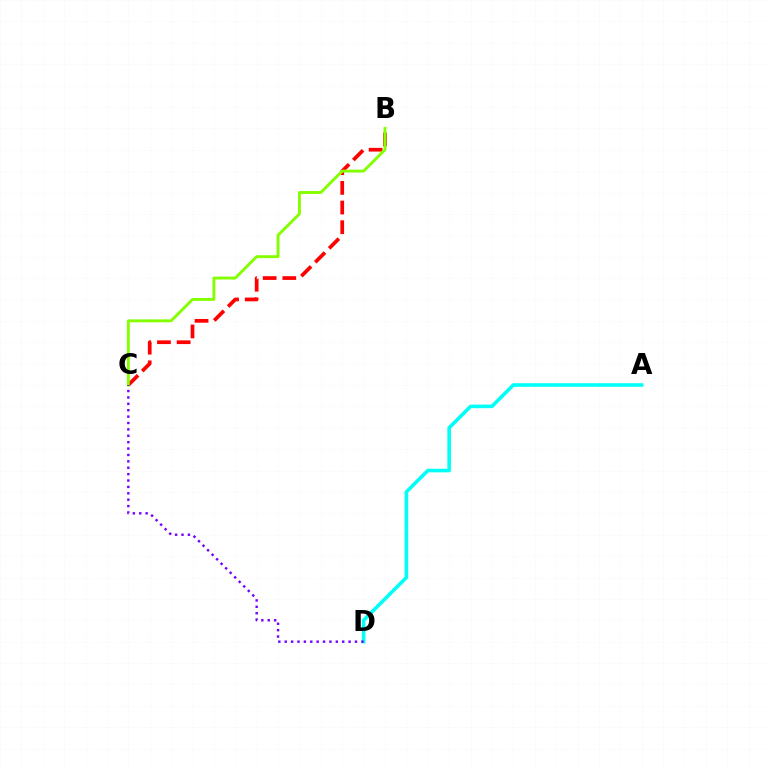{('A', 'D'): [{'color': '#00fff6', 'line_style': 'solid', 'thickness': 2.58}], ('B', 'C'): [{'color': '#ff0000', 'line_style': 'dashed', 'thickness': 2.67}, {'color': '#84ff00', 'line_style': 'solid', 'thickness': 2.08}], ('C', 'D'): [{'color': '#7200ff', 'line_style': 'dotted', 'thickness': 1.74}]}